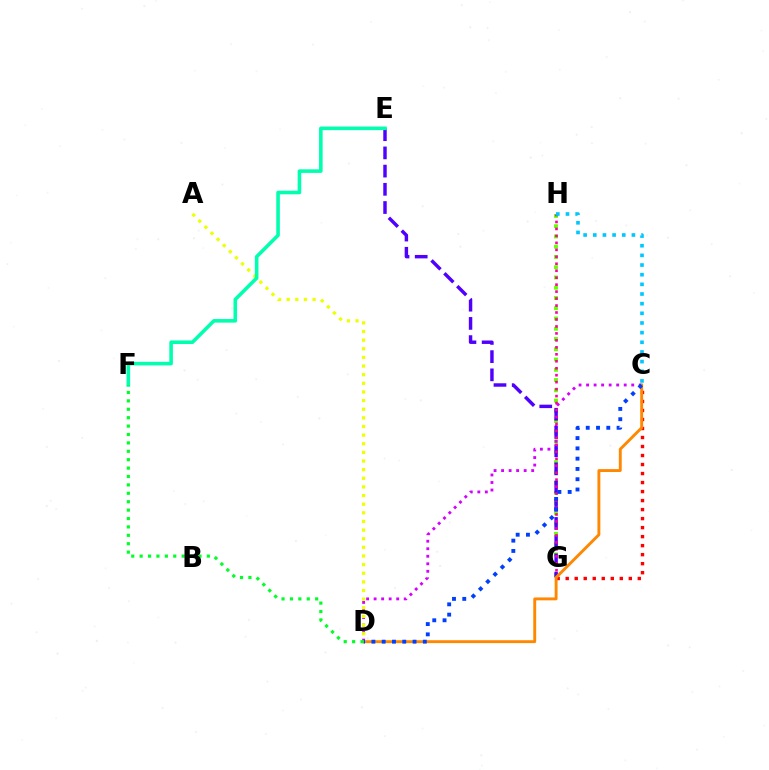{('G', 'H'): [{'color': '#66ff00', 'line_style': 'dotted', 'thickness': 2.79}, {'color': '#ff00a0', 'line_style': 'dotted', 'thickness': 1.89}], ('C', 'D'): [{'color': '#d600ff', 'line_style': 'dotted', 'thickness': 2.04}, {'color': '#ff8800', 'line_style': 'solid', 'thickness': 2.08}, {'color': '#003fff', 'line_style': 'dotted', 'thickness': 2.79}], ('C', 'G'): [{'color': '#ff0000', 'line_style': 'dotted', 'thickness': 2.45}], ('E', 'G'): [{'color': '#4f00ff', 'line_style': 'dashed', 'thickness': 2.47}], ('A', 'D'): [{'color': '#eeff00', 'line_style': 'dotted', 'thickness': 2.35}], ('E', 'F'): [{'color': '#00ffaf', 'line_style': 'solid', 'thickness': 2.58}], ('D', 'F'): [{'color': '#00ff27', 'line_style': 'dotted', 'thickness': 2.28}], ('C', 'H'): [{'color': '#00c7ff', 'line_style': 'dotted', 'thickness': 2.62}]}